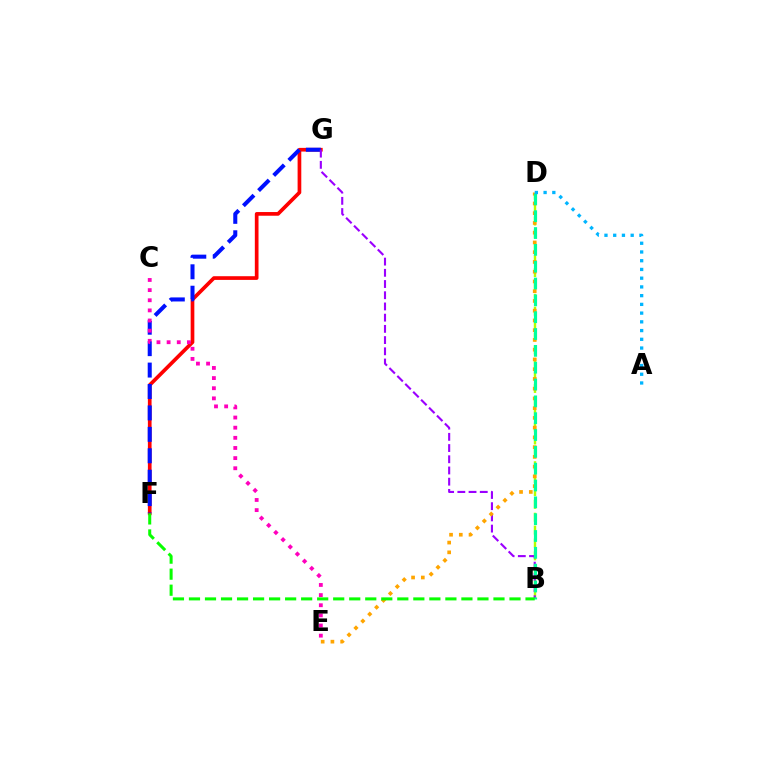{('F', 'G'): [{'color': '#ff0000', 'line_style': 'solid', 'thickness': 2.66}, {'color': '#0010ff', 'line_style': 'dashed', 'thickness': 2.91}], ('B', 'D'): [{'color': '#b3ff00', 'line_style': 'dashed', 'thickness': 1.75}, {'color': '#00ff9d', 'line_style': 'dashed', 'thickness': 2.29}], ('C', 'E'): [{'color': '#ff00bd', 'line_style': 'dotted', 'thickness': 2.76}], ('B', 'G'): [{'color': '#9b00ff', 'line_style': 'dashed', 'thickness': 1.52}], ('D', 'E'): [{'color': '#ffa500', 'line_style': 'dotted', 'thickness': 2.65}], ('B', 'F'): [{'color': '#08ff00', 'line_style': 'dashed', 'thickness': 2.18}], ('A', 'D'): [{'color': '#00b5ff', 'line_style': 'dotted', 'thickness': 2.37}]}